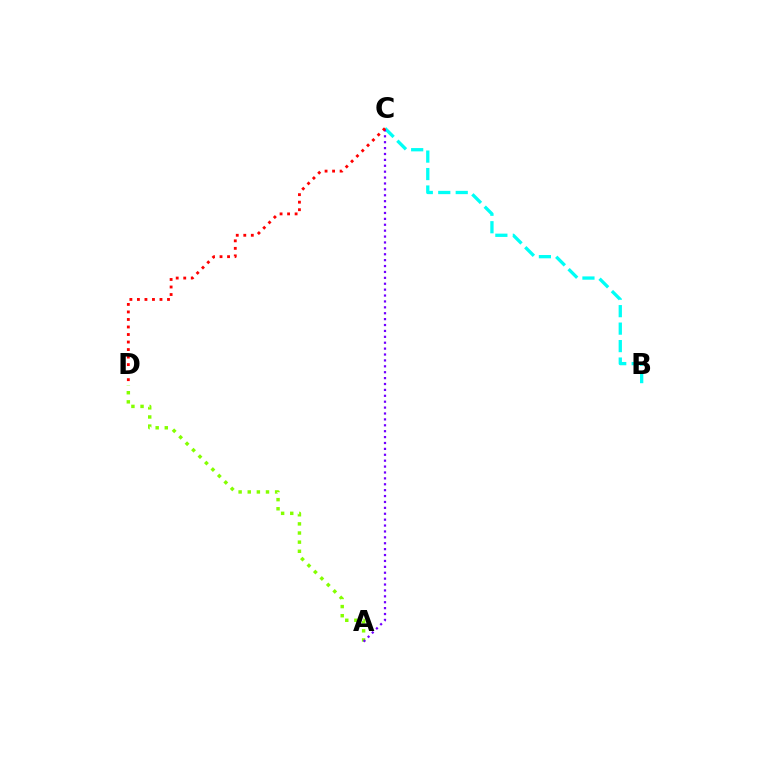{('B', 'C'): [{'color': '#00fff6', 'line_style': 'dashed', 'thickness': 2.37}], ('A', 'D'): [{'color': '#84ff00', 'line_style': 'dotted', 'thickness': 2.48}], ('A', 'C'): [{'color': '#7200ff', 'line_style': 'dotted', 'thickness': 1.6}], ('C', 'D'): [{'color': '#ff0000', 'line_style': 'dotted', 'thickness': 2.04}]}